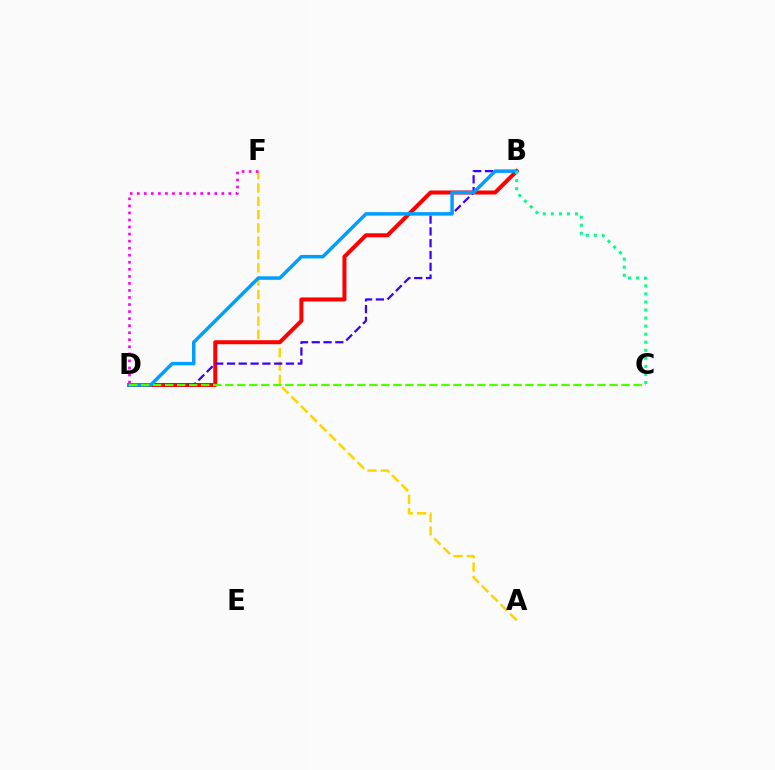{('A', 'F'): [{'color': '#ffd500', 'line_style': 'dashed', 'thickness': 1.81}], ('D', 'F'): [{'color': '#ff00ed', 'line_style': 'dotted', 'thickness': 1.91}], ('B', 'D'): [{'color': '#ff0000', 'line_style': 'solid', 'thickness': 2.89}, {'color': '#3700ff', 'line_style': 'dashed', 'thickness': 1.6}, {'color': '#009eff', 'line_style': 'solid', 'thickness': 2.51}], ('B', 'C'): [{'color': '#00ff86', 'line_style': 'dotted', 'thickness': 2.19}], ('C', 'D'): [{'color': '#4fff00', 'line_style': 'dashed', 'thickness': 1.63}]}